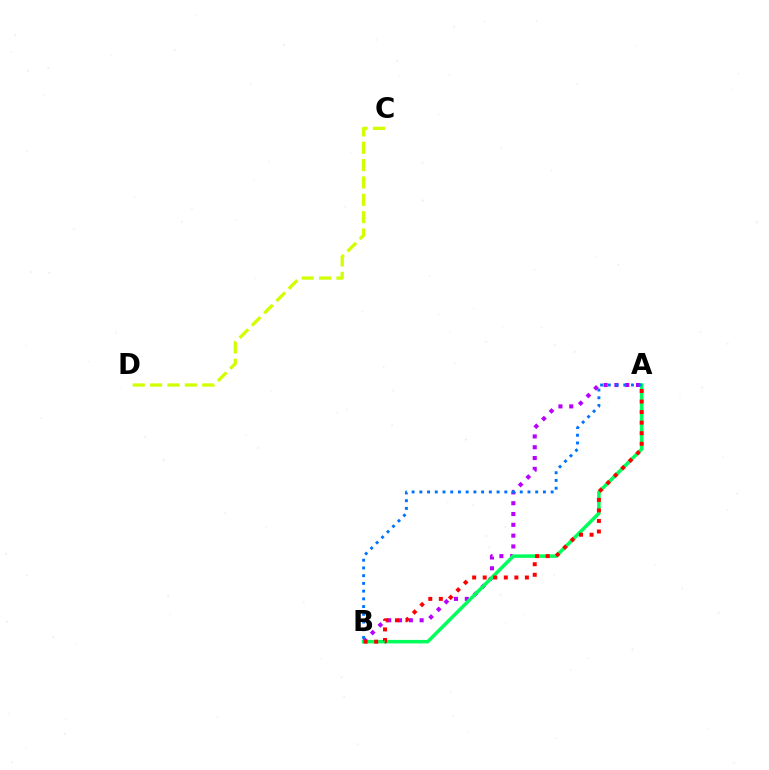{('A', 'B'): [{'color': '#b900ff', 'line_style': 'dotted', 'thickness': 2.94}, {'color': '#00ff5c', 'line_style': 'solid', 'thickness': 2.53}, {'color': '#0074ff', 'line_style': 'dotted', 'thickness': 2.1}, {'color': '#ff0000', 'line_style': 'dotted', 'thickness': 2.87}], ('C', 'D'): [{'color': '#d1ff00', 'line_style': 'dashed', 'thickness': 2.36}]}